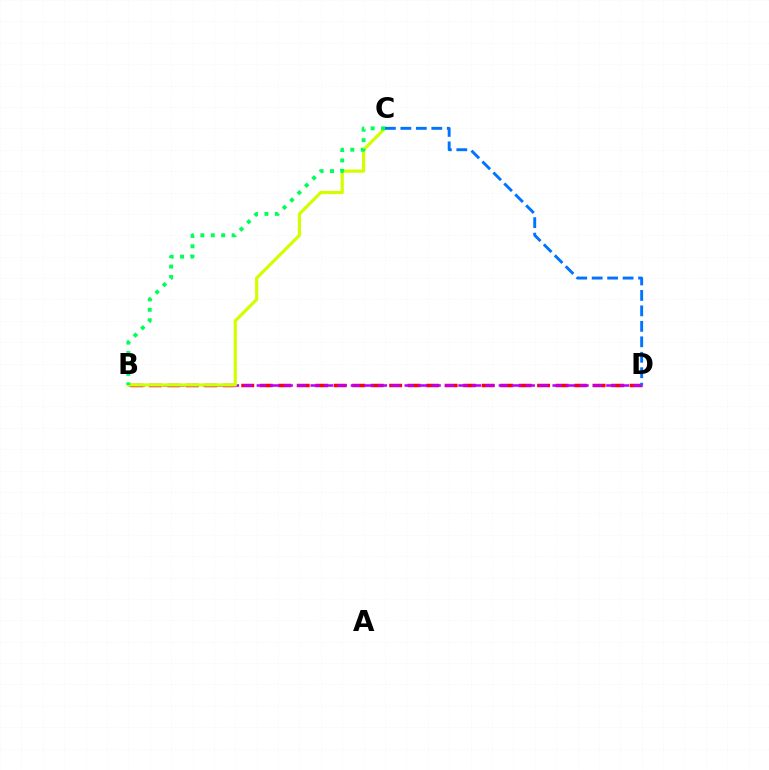{('B', 'D'): [{'color': '#ff0000', 'line_style': 'dashed', 'thickness': 2.51}, {'color': '#b900ff', 'line_style': 'dashed', 'thickness': 1.83}], ('B', 'C'): [{'color': '#d1ff00', 'line_style': 'solid', 'thickness': 2.3}, {'color': '#00ff5c', 'line_style': 'dotted', 'thickness': 2.83}], ('C', 'D'): [{'color': '#0074ff', 'line_style': 'dashed', 'thickness': 2.1}]}